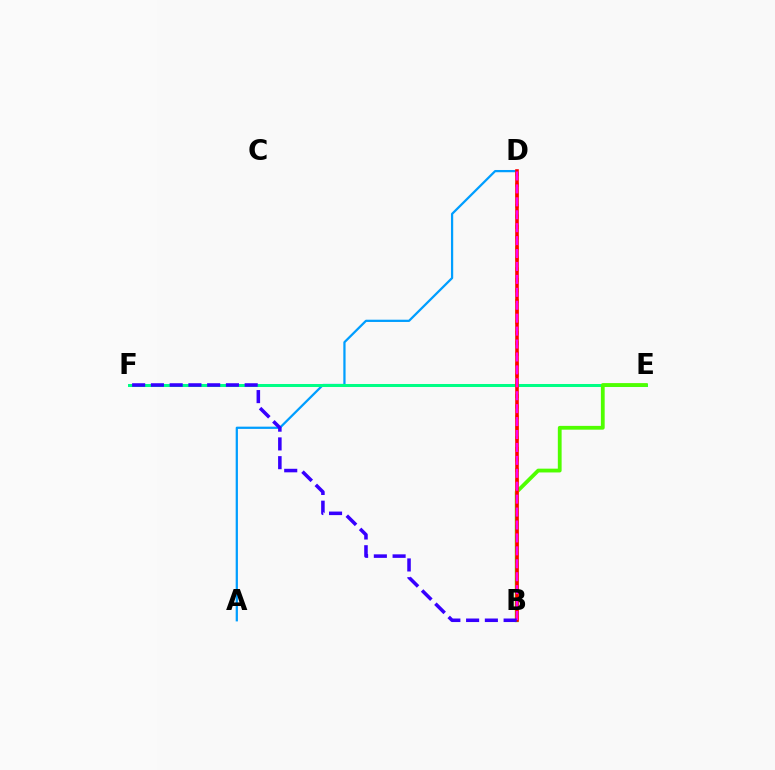{('A', 'D'): [{'color': '#009eff', 'line_style': 'solid', 'thickness': 1.62}], ('E', 'F'): [{'color': '#00ff86', 'line_style': 'solid', 'thickness': 2.17}], ('B', 'E'): [{'color': '#4fff00', 'line_style': 'solid', 'thickness': 2.73}], ('B', 'D'): [{'color': '#ffd500', 'line_style': 'dotted', 'thickness': 2.87}, {'color': '#ff0000', 'line_style': 'solid', 'thickness': 2.6}, {'color': '#ff00ed', 'line_style': 'dashed', 'thickness': 1.76}], ('B', 'F'): [{'color': '#3700ff', 'line_style': 'dashed', 'thickness': 2.55}]}